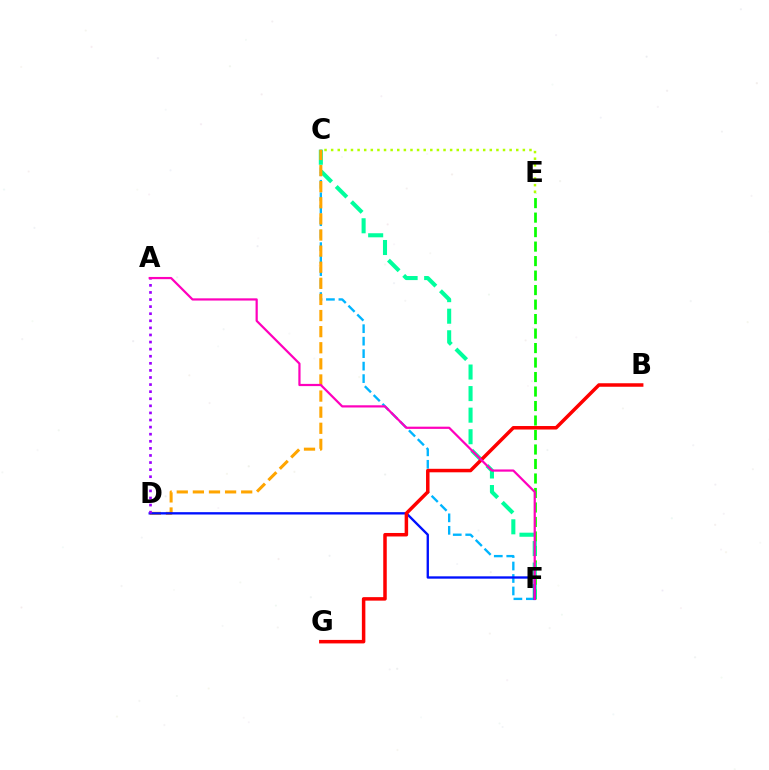{('E', 'F'): [{'color': '#08ff00', 'line_style': 'dashed', 'thickness': 1.97}], ('C', 'F'): [{'color': '#00b5ff', 'line_style': 'dashed', 'thickness': 1.69}, {'color': '#00ff9d', 'line_style': 'dashed', 'thickness': 2.93}], ('C', 'D'): [{'color': '#ffa500', 'line_style': 'dashed', 'thickness': 2.19}], ('D', 'F'): [{'color': '#0010ff', 'line_style': 'solid', 'thickness': 1.69}], ('B', 'G'): [{'color': '#ff0000', 'line_style': 'solid', 'thickness': 2.52}], ('A', 'D'): [{'color': '#9b00ff', 'line_style': 'dotted', 'thickness': 1.93}], ('A', 'F'): [{'color': '#ff00bd', 'line_style': 'solid', 'thickness': 1.59}], ('C', 'E'): [{'color': '#b3ff00', 'line_style': 'dotted', 'thickness': 1.8}]}